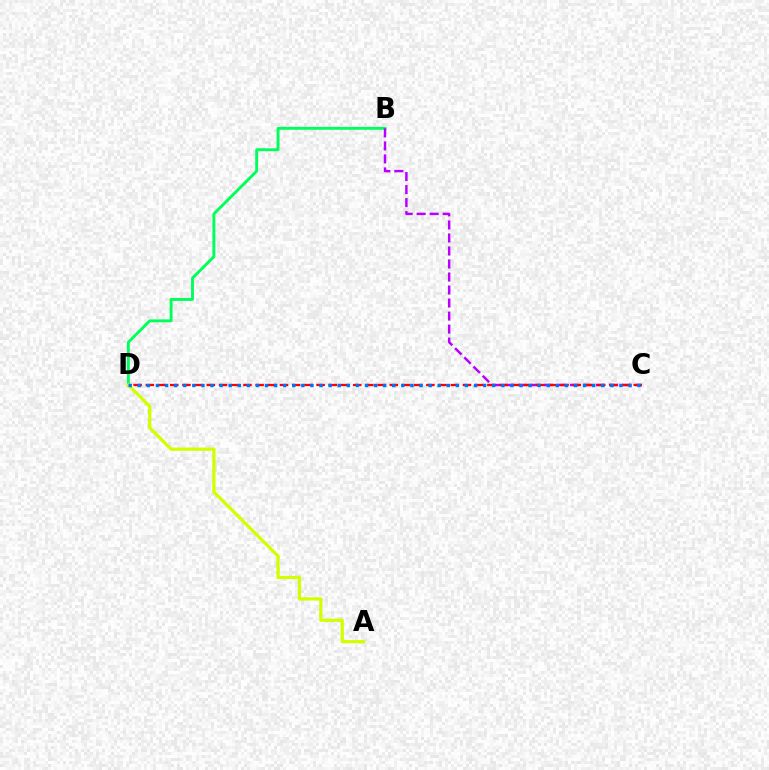{('B', 'D'): [{'color': '#00ff5c', 'line_style': 'solid', 'thickness': 2.09}], ('B', 'C'): [{'color': '#b900ff', 'line_style': 'dashed', 'thickness': 1.77}], ('C', 'D'): [{'color': '#ff0000', 'line_style': 'dashed', 'thickness': 1.66}, {'color': '#0074ff', 'line_style': 'dotted', 'thickness': 2.47}], ('A', 'D'): [{'color': '#d1ff00', 'line_style': 'solid', 'thickness': 2.32}]}